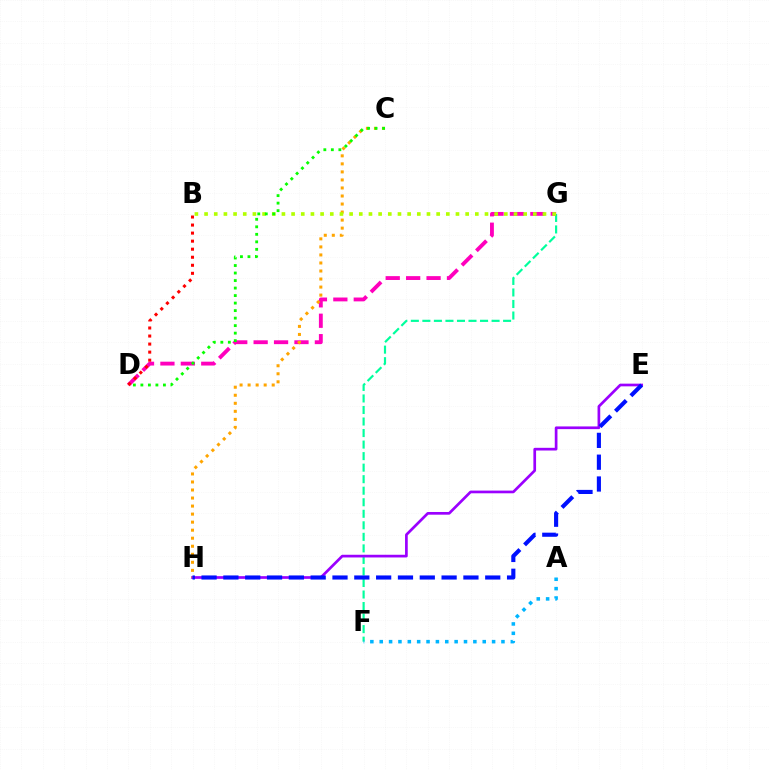{('F', 'G'): [{'color': '#00ff9d', 'line_style': 'dashed', 'thickness': 1.57}], ('D', 'G'): [{'color': '#ff00bd', 'line_style': 'dashed', 'thickness': 2.77}], ('A', 'F'): [{'color': '#00b5ff', 'line_style': 'dotted', 'thickness': 2.54}], ('E', 'H'): [{'color': '#9b00ff', 'line_style': 'solid', 'thickness': 1.94}, {'color': '#0010ff', 'line_style': 'dashed', 'thickness': 2.96}], ('C', 'H'): [{'color': '#ffa500', 'line_style': 'dotted', 'thickness': 2.18}], ('B', 'D'): [{'color': '#ff0000', 'line_style': 'dotted', 'thickness': 2.19}], ('B', 'G'): [{'color': '#b3ff00', 'line_style': 'dotted', 'thickness': 2.63}], ('C', 'D'): [{'color': '#08ff00', 'line_style': 'dotted', 'thickness': 2.04}]}